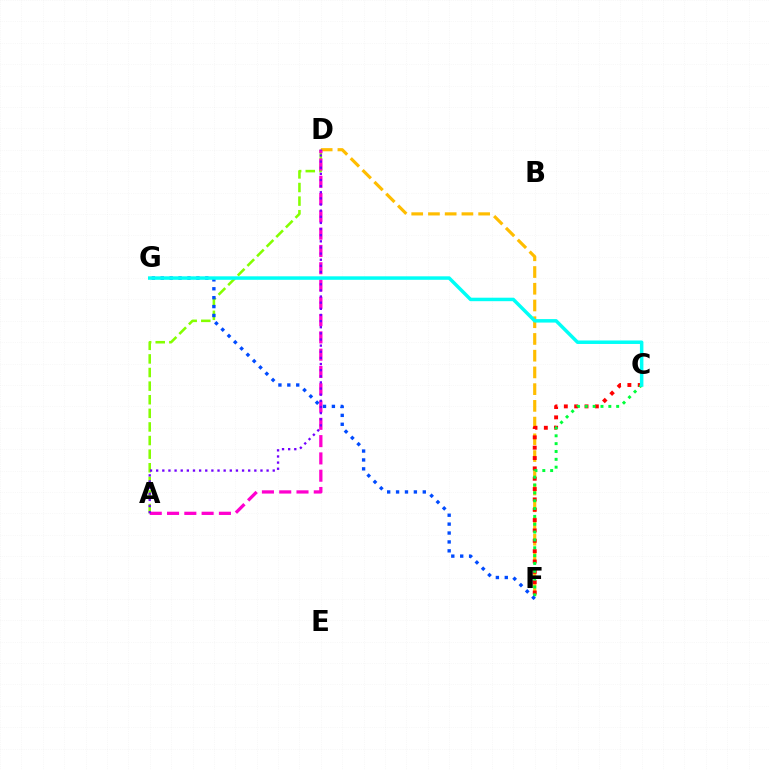{('D', 'F'): [{'color': '#ffbd00', 'line_style': 'dashed', 'thickness': 2.27}], ('A', 'D'): [{'color': '#84ff00', 'line_style': 'dashed', 'thickness': 1.85}, {'color': '#ff00cf', 'line_style': 'dashed', 'thickness': 2.35}, {'color': '#7200ff', 'line_style': 'dotted', 'thickness': 1.67}], ('C', 'F'): [{'color': '#ff0000', 'line_style': 'dotted', 'thickness': 2.81}, {'color': '#00ff39', 'line_style': 'dotted', 'thickness': 2.13}], ('F', 'G'): [{'color': '#004bff', 'line_style': 'dotted', 'thickness': 2.42}], ('C', 'G'): [{'color': '#00fff6', 'line_style': 'solid', 'thickness': 2.51}]}